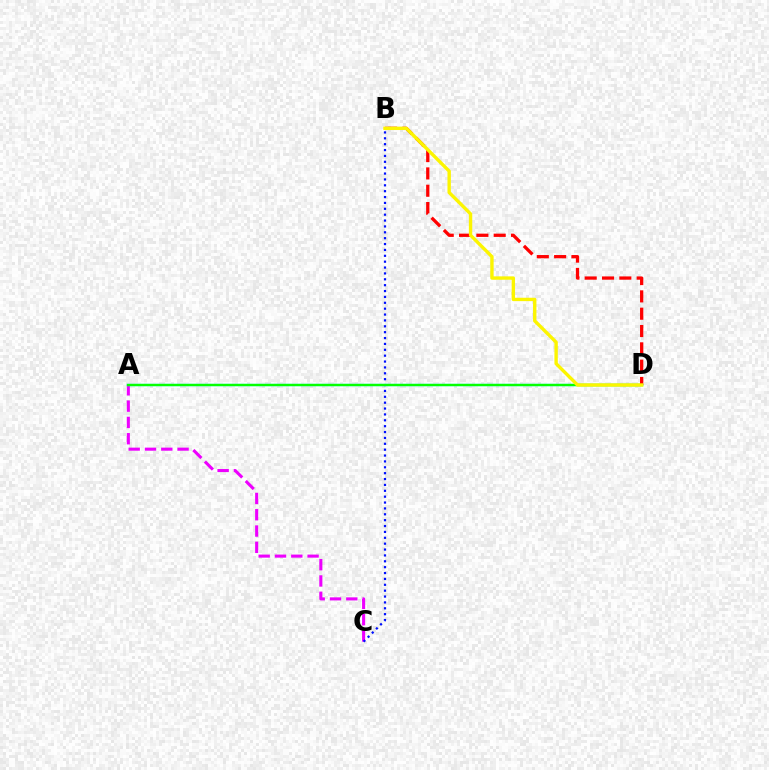{('A', 'C'): [{'color': '#ee00ff', 'line_style': 'dashed', 'thickness': 2.21}], ('B', 'C'): [{'color': '#0010ff', 'line_style': 'dotted', 'thickness': 1.6}], ('A', 'D'): [{'color': '#00fff6', 'line_style': 'solid', 'thickness': 1.68}, {'color': '#08ff00', 'line_style': 'solid', 'thickness': 1.68}], ('B', 'D'): [{'color': '#ff0000', 'line_style': 'dashed', 'thickness': 2.35}, {'color': '#fcf500', 'line_style': 'solid', 'thickness': 2.43}]}